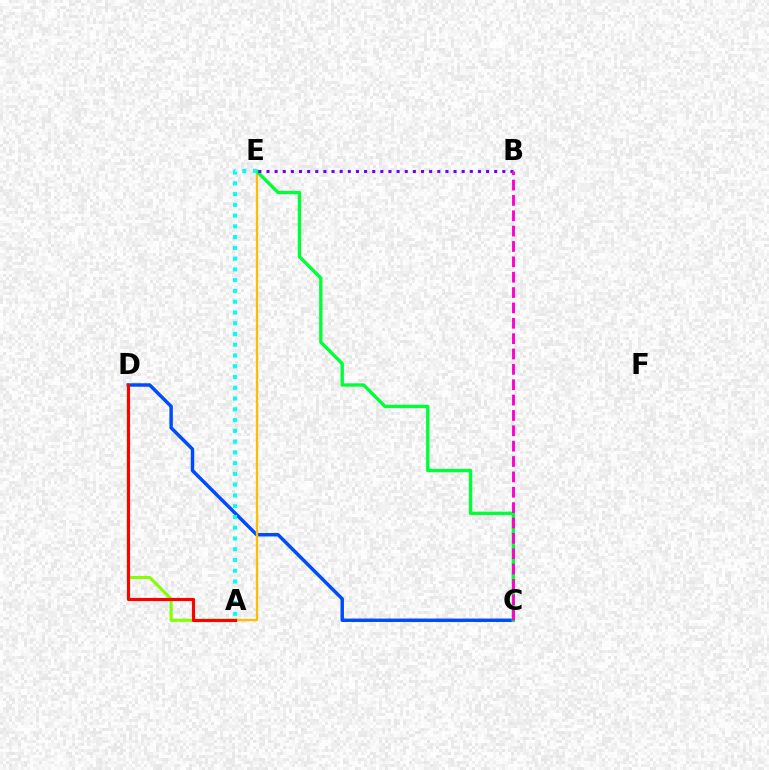{('A', 'D'): [{'color': '#84ff00', 'line_style': 'solid', 'thickness': 2.22}, {'color': '#ff0000', 'line_style': 'solid', 'thickness': 2.26}], ('C', 'D'): [{'color': '#004bff', 'line_style': 'solid', 'thickness': 2.49}], ('A', 'E'): [{'color': '#ffbd00', 'line_style': 'solid', 'thickness': 1.64}, {'color': '#00fff6', 'line_style': 'dotted', 'thickness': 2.92}], ('C', 'E'): [{'color': '#00ff39', 'line_style': 'solid', 'thickness': 2.42}], ('B', 'E'): [{'color': '#7200ff', 'line_style': 'dotted', 'thickness': 2.21}], ('B', 'C'): [{'color': '#ff00cf', 'line_style': 'dashed', 'thickness': 2.09}]}